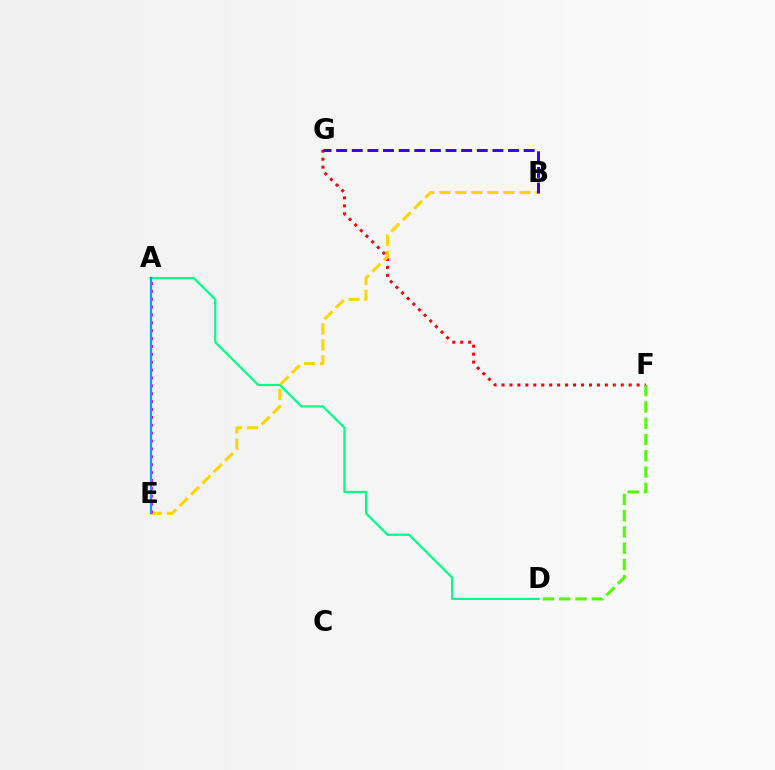{('F', 'G'): [{'color': '#ff0000', 'line_style': 'dotted', 'thickness': 2.16}], ('A', 'D'): [{'color': '#00ff86', 'line_style': 'solid', 'thickness': 1.61}], ('D', 'F'): [{'color': '#4fff00', 'line_style': 'dashed', 'thickness': 2.21}], ('B', 'E'): [{'color': '#ffd500', 'line_style': 'dashed', 'thickness': 2.18}], ('B', 'G'): [{'color': '#3700ff', 'line_style': 'dashed', 'thickness': 2.12}], ('A', 'E'): [{'color': '#ff00ed', 'line_style': 'dotted', 'thickness': 2.14}, {'color': '#009eff', 'line_style': 'solid', 'thickness': 1.61}]}